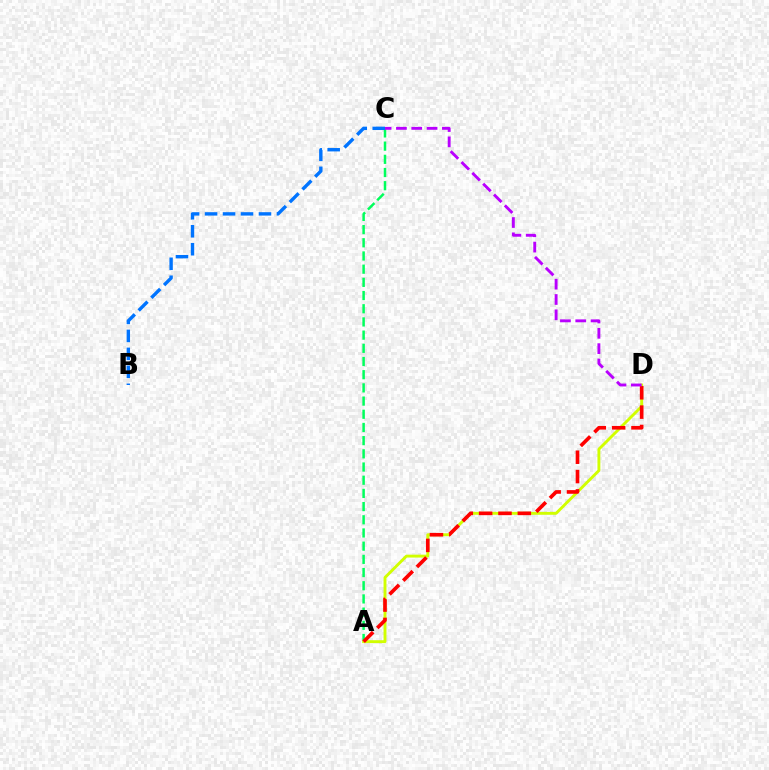{('A', 'C'): [{'color': '#00ff5c', 'line_style': 'dashed', 'thickness': 1.79}], ('A', 'D'): [{'color': '#d1ff00', 'line_style': 'solid', 'thickness': 2.08}, {'color': '#ff0000', 'line_style': 'dashed', 'thickness': 2.63}], ('B', 'C'): [{'color': '#0074ff', 'line_style': 'dashed', 'thickness': 2.44}], ('C', 'D'): [{'color': '#b900ff', 'line_style': 'dashed', 'thickness': 2.08}]}